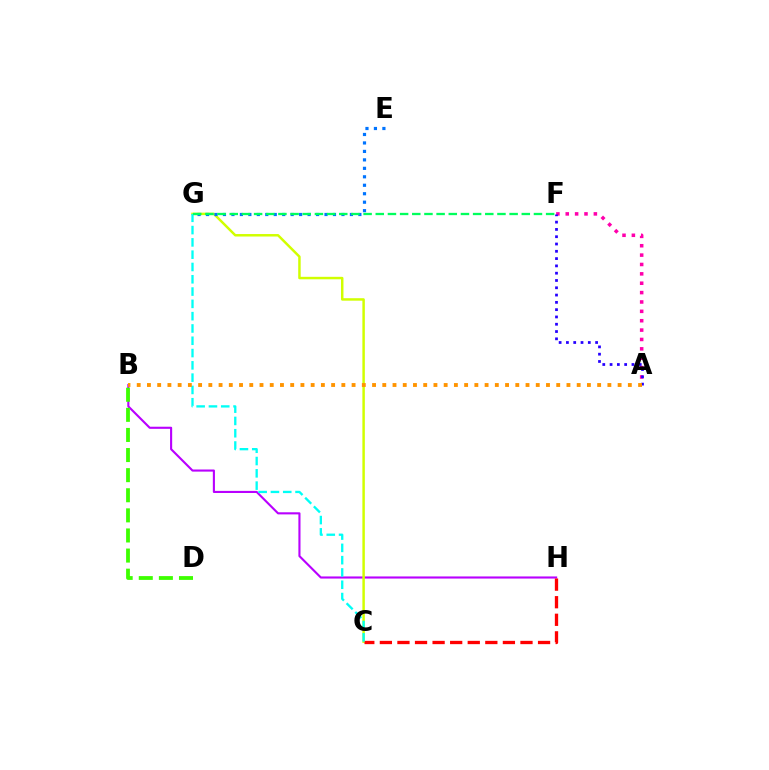{('B', 'H'): [{'color': '#b900ff', 'line_style': 'solid', 'thickness': 1.52}], ('C', 'G'): [{'color': '#d1ff00', 'line_style': 'solid', 'thickness': 1.78}, {'color': '#00fff6', 'line_style': 'dashed', 'thickness': 1.67}], ('C', 'H'): [{'color': '#ff0000', 'line_style': 'dashed', 'thickness': 2.39}], ('A', 'F'): [{'color': '#ff00ac', 'line_style': 'dotted', 'thickness': 2.55}, {'color': '#2500ff', 'line_style': 'dotted', 'thickness': 1.98}], ('E', 'G'): [{'color': '#0074ff', 'line_style': 'dotted', 'thickness': 2.3}], ('B', 'D'): [{'color': '#3dff00', 'line_style': 'dashed', 'thickness': 2.73}], ('F', 'G'): [{'color': '#00ff5c', 'line_style': 'dashed', 'thickness': 1.65}], ('A', 'B'): [{'color': '#ff9400', 'line_style': 'dotted', 'thickness': 2.78}]}